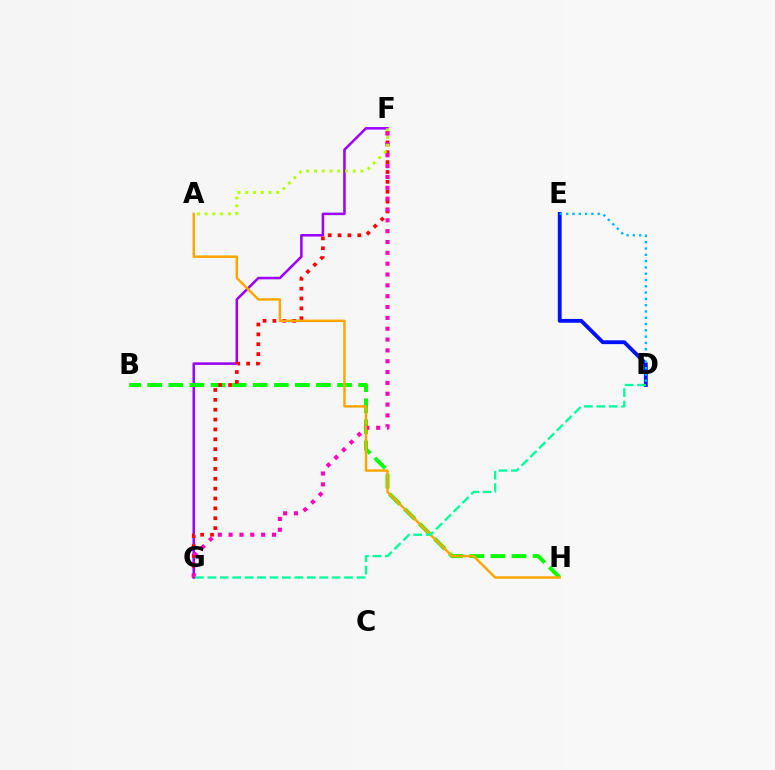{('F', 'G'): [{'color': '#9b00ff', 'line_style': 'solid', 'thickness': 1.83}, {'color': '#ff0000', 'line_style': 'dotted', 'thickness': 2.68}, {'color': '#ff00bd', 'line_style': 'dotted', 'thickness': 2.94}], ('B', 'H'): [{'color': '#08ff00', 'line_style': 'dashed', 'thickness': 2.87}], ('D', 'E'): [{'color': '#0010ff', 'line_style': 'solid', 'thickness': 2.75}, {'color': '#00b5ff', 'line_style': 'dotted', 'thickness': 1.71}], ('A', 'H'): [{'color': '#ffa500', 'line_style': 'solid', 'thickness': 1.77}], ('D', 'G'): [{'color': '#00ff9d', 'line_style': 'dashed', 'thickness': 1.69}], ('A', 'F'): [{'color': '#b3ff00', 'line_style': 'dotted', 'thickness': 2.11}]}